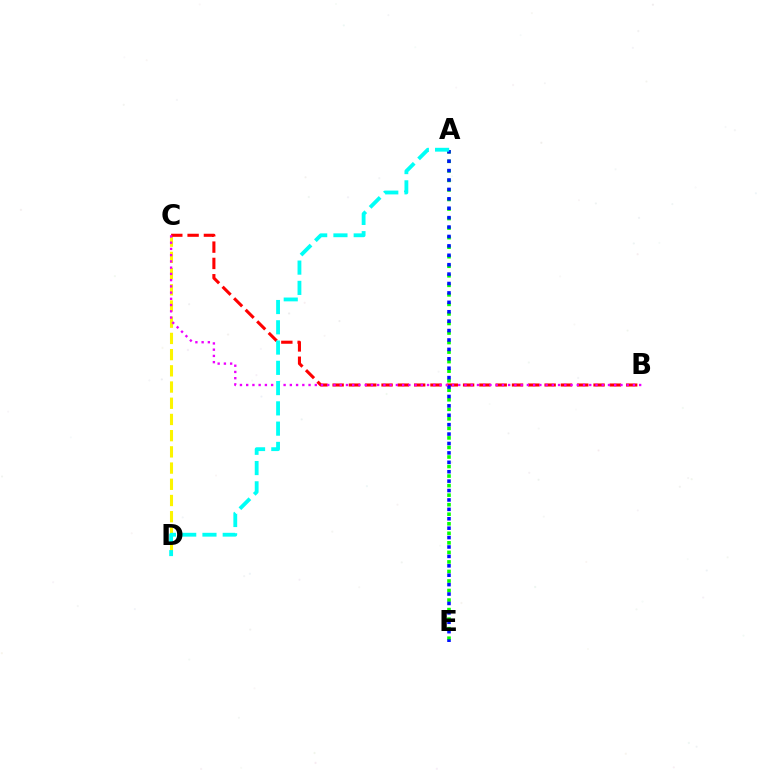{('C', 'D'): [{'color': '#fcf500', 'line_style': 'dashed', 'thickness': 2.2}], ('A', 'E'): [{'color': '#08ff00', 'line_style': 'dotted', 'thickness': 2.59}, {'color': '#0010ff', 'line_style': 'dotted', 'thickness': 2.56}], ('B', 'C'): [{'color': '#ff0000', 'line_style': 'dashed', 'thickness': 2.22}, {'color': '#ee00ff', 'line_style': 'dotted', 'thickness': 1.69}], ('A', 'D'): [{'color': '#00fff6', 'line_style': 'dashed', 'thickness': 2.75}]}